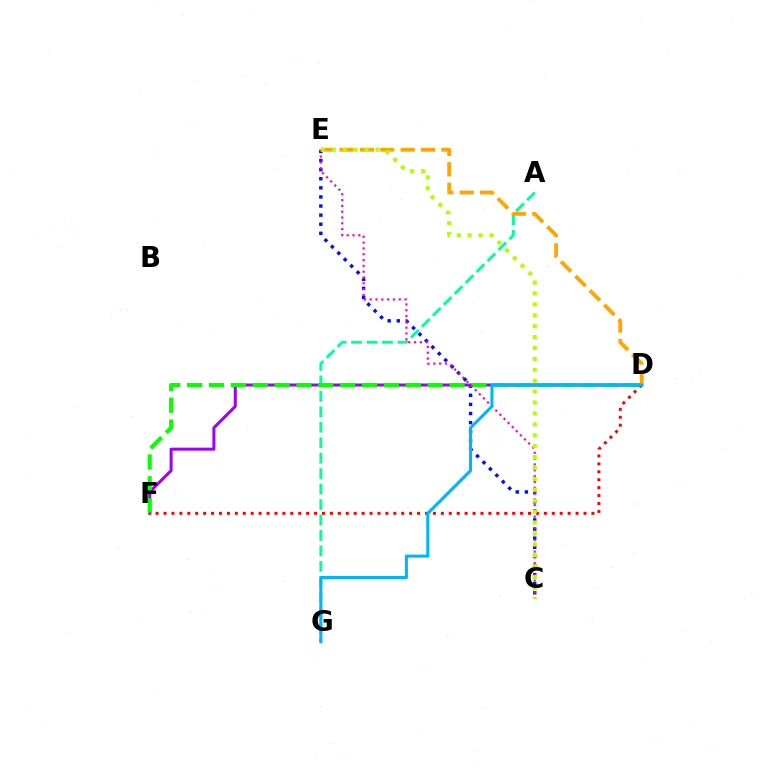{('C', 'E'): [{'color': '#0010ff', 'line_style': 'dotted', 'thickness': 2.47}, {'color': '#ff00bd', 'line_style': 'dotted', 'thickness': 1.58}, {'color': '#b3ff00', 'line_style': 'dotted', 'thickness': 2.96}], ('D', 'F'): [{'color': '#9b00ff', 'line_style': 'solid', 'thickness': 2.17}, {'color': '#08ff00', 'line_style': 'dashed', 'thickness': 2.97}, {'color': '#ff0000', 'line_style': 'dotted', 'thickness': 2.15}], ('A', 'G'): [{'color': '#00ff9d', 'line_style': 'dashed', 'thickness': 2.1}], ('D', 'E'): [{'color': '#ffa500', 'line_style': 'dashed', 'thickness': 2.77}], ('D', 'G'): [{'color': '#00b5ff', 'line_style': 'solid', 'thickness': 2.21}]}